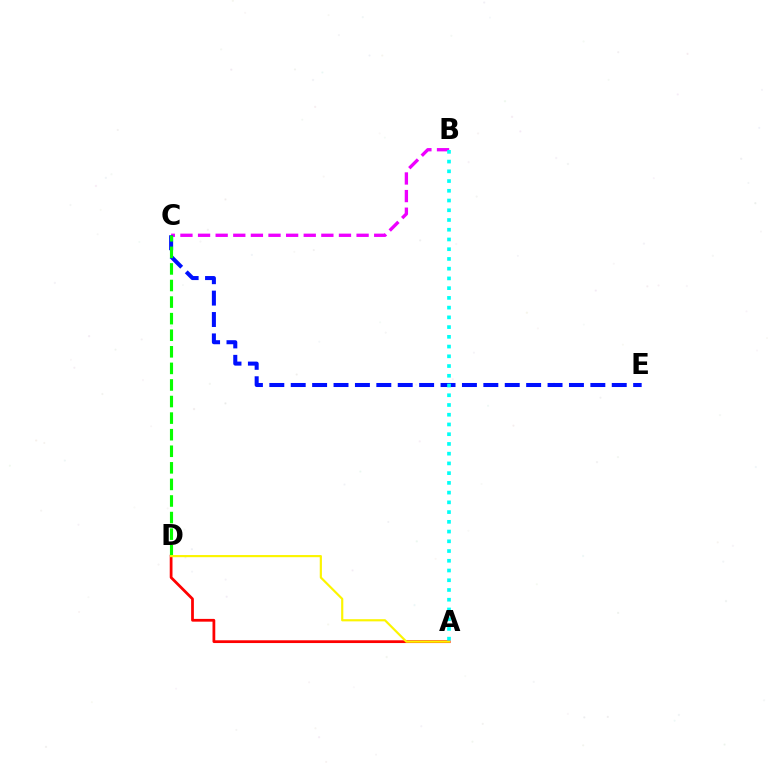{('B', 'C'): [{'color': '#ee00ff', 'line_style': 'dashed', 'thickness': 2.39}], ('A', 'D'): [{'color': '#ff0000', 'line_style': 'solid', 'thickness': 1.99}, {'color': '#fcf500', 'line_style': 'solid', 'thickness': 1.56}], ('C', 'E'): [{'color': '#0010ff', 'line_style': 'dashed', 'thickness': 2.91}], ('C', 'D'): [{'color': '#08ff00', 'line_style': 'dashed', 'thickness': 2.25}], ('A', 'B'): [{'color': '#00fff6', 'line_style': 'dotted', 'thickness': 2.65}]}